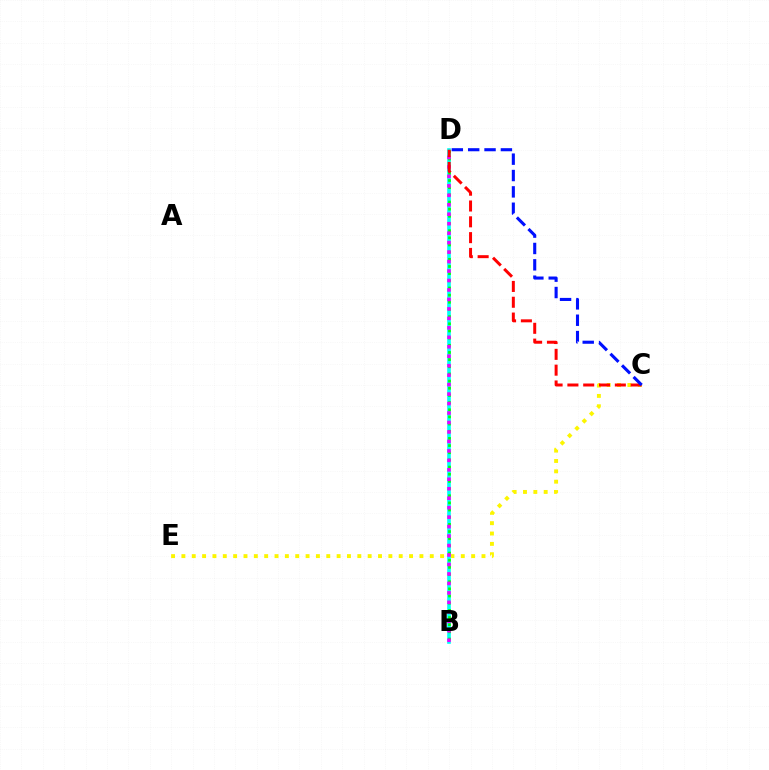{('C', 'E'): [{'color': '#fcf500', 'line_style': 'dotted', 'thickness': 2.81}], ('B', 'D'): [{'color': '#00fff6', 'line_style': 'solid', 'thickness': 2.62}, {'color': '#08ff00', 'line_style': 'dotted', 'thickness': 1.95}, {'color': '#ee00ff', 'line_style': 'dotted', 'thickness': 2.57}], ('C', 'D'): [{'color': '#ff0000', 'line_style': 'dashed', 'thickness': 2.15}, {'color': '#0010ff', 'line_style': 'dashed', 'thickness': 2.22}]}